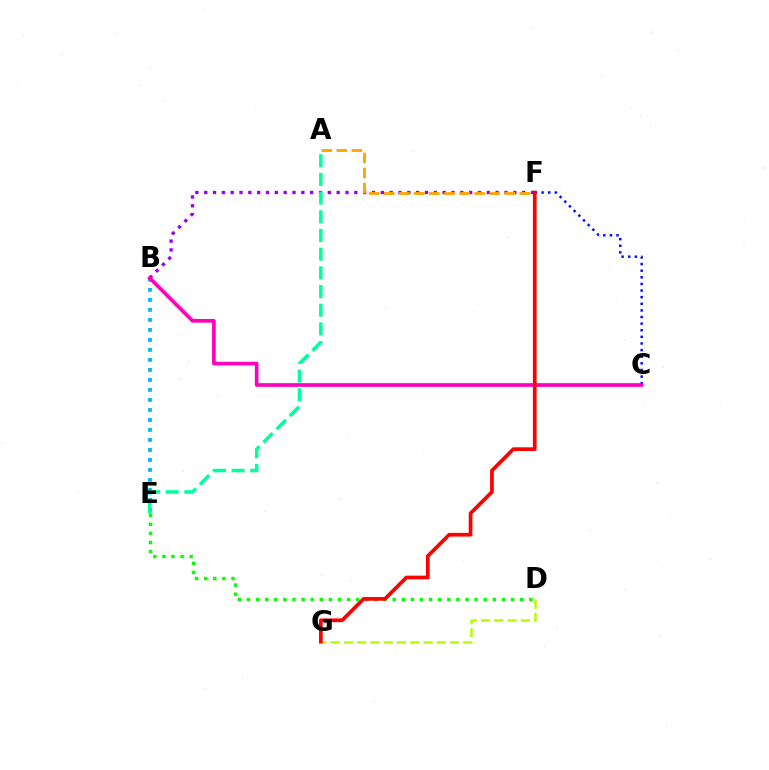{('B', 'E'): [{'color': '#00b5ff', 'line_style': 'dotted', 'thickness': 2.72}], ('B', 'F'): [{'color': '#9b00ff', 'line_style': 'dotted', 'thickness': 2.4}], ('C', 'F'): [{'color': '#0010ff', 'line_style': 'dotted', 'thickness': 1.8}], ('B', 'C'): [{'color': '#ff00bd', 'line_style': 'solid', 'thickness': 2.64}], ('D', 'G'): [{'color': '#b3ff00', 'line_style': 'dashed', 'thickness': 1.8}], ('A', 'F'): [{'color': '#ffa500', 'line_style': 'dashed', 'thickness': 2.05}], ('A', 'E'): [{'color': '#00ff9d', 'line_style': 'dashed', 'thickness': 2.54}], ('D', 'E'): [{'color': '#08ff00', 'line_style': 'dotted', 'thickness': 2.47}], ('F', 'G'): [{'color': '#ff0000', 'line_style': 'solid', 'thickness': 2.66}]}